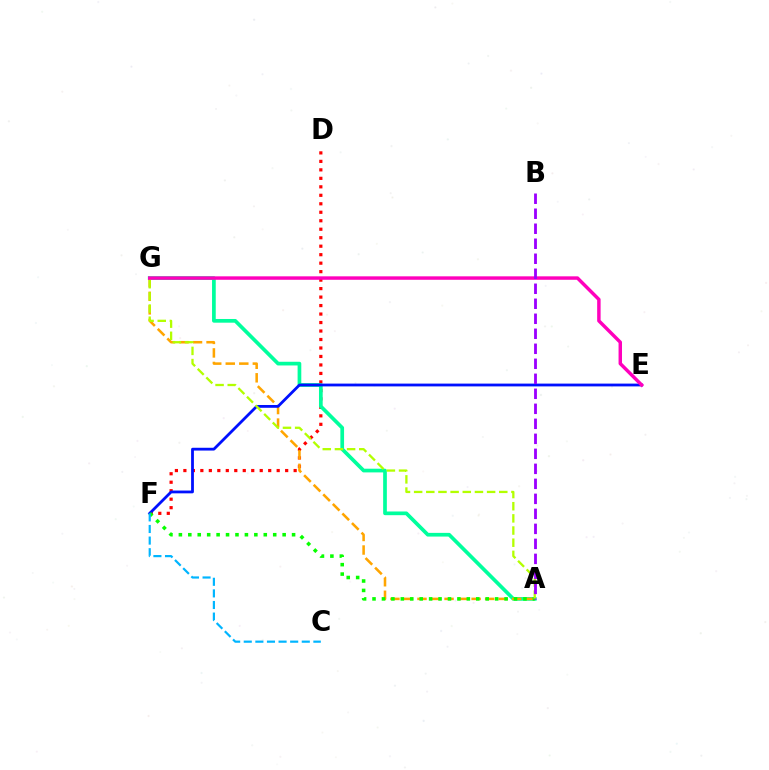{('D', 'F'): [{'color': '#ff0000', 'line_style': 'dotted', 'thickness': 2.3}], ('A', 'G'): [{'color': '#00ff9d', 'line_style': 'solid', 'thickness': 2.66}, {'color': '#ffa500', 'line_style': 'dashed', 'thickness': 1.84}, {'color': '#b3ff00', 'line_style': 'dashed', 'thickness': 1.65}], ('E', 'F'): [{'color': '#0010ff', 'line_style': 'solid', 'thickness': 2.01}], ('A', 'F'): [{'color': '#08ff00', 'line_style': 'dotted', 'thickness': 2.56}], ('C', 'F'): [{'color': '#00b5ff', 'line_style': 'dashed', 'thickness': 1.58}], ('E', 'G'): [{'color': '#ff00bd', 'line_style': 'solid', 'thickness': 2.48}], ('A', 'B'): [{'color': '#9b00ff', 'line_style': 'dashed', 'thickness': 2.04}]}